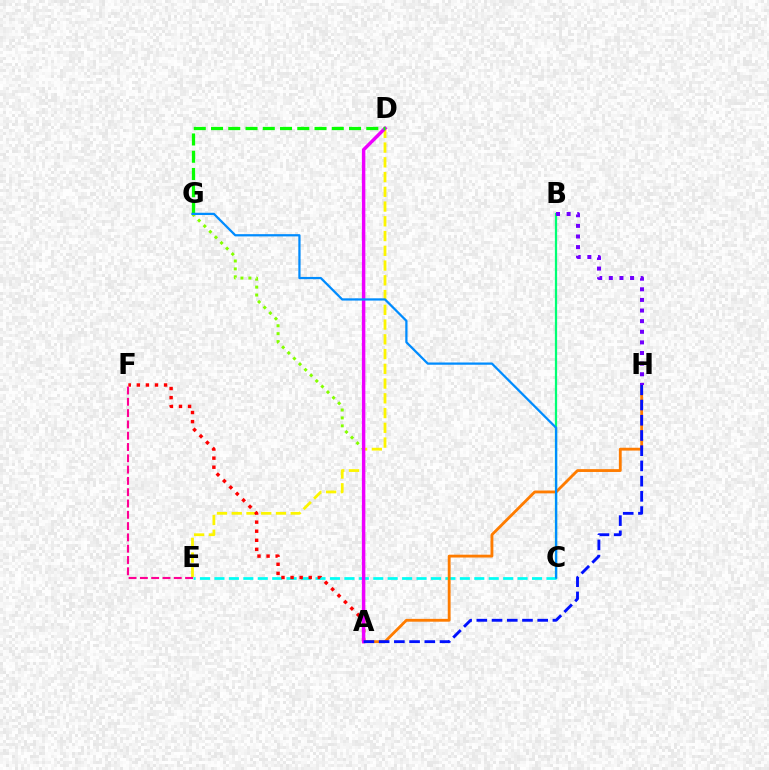{('B', 'C'): [{'color': '#00ff74', 'line_style': 'solid', 'thickness': 1.62}], ('D', 'E'): [{'color': '#fcf500', 'line_style': 'dashed', 'thickness': 2.0}], ('C', 'E'): [{'color': '#00fff6', 'line_style': 'dashed', 'thickness': 1.96}], ('A', 'H'): [{'color': '#ff7c00', 'line_style': 'solid', 'thickness': 2.04}, {'color': '#0010ff', 'line_style': 'dashed', 'thickness': 2.07}], ('A', 'G'): [{'color': '#84ff00', 'line_style': 'dotted', 'thickness': 2.15}], ('A', 'F'): [{'color': '#ff0000', 'line_style': 'dotted', 'thickness': 2.47}], ('A', 'D'): [{'color': '#ee00ff', 'line_style': 'solid', 'thickness': 2.48}], ('E', 'F'): [{'color': '#ff0094', 'line_style': 'dashed', 'thickness': 1.53}], ('D', 'G'): [{'color': '#08ff00', 'line_style': 'dashed', 'thickness': 2.34}], ('C', 'G'): [{'color': '#008cff', 'line_style': 'solid', 'thickness': 1.62}], ('B', 'H'): [{'color': '#7200ff', 'line_style': 'dotted', 'thickness': 2.89}]}